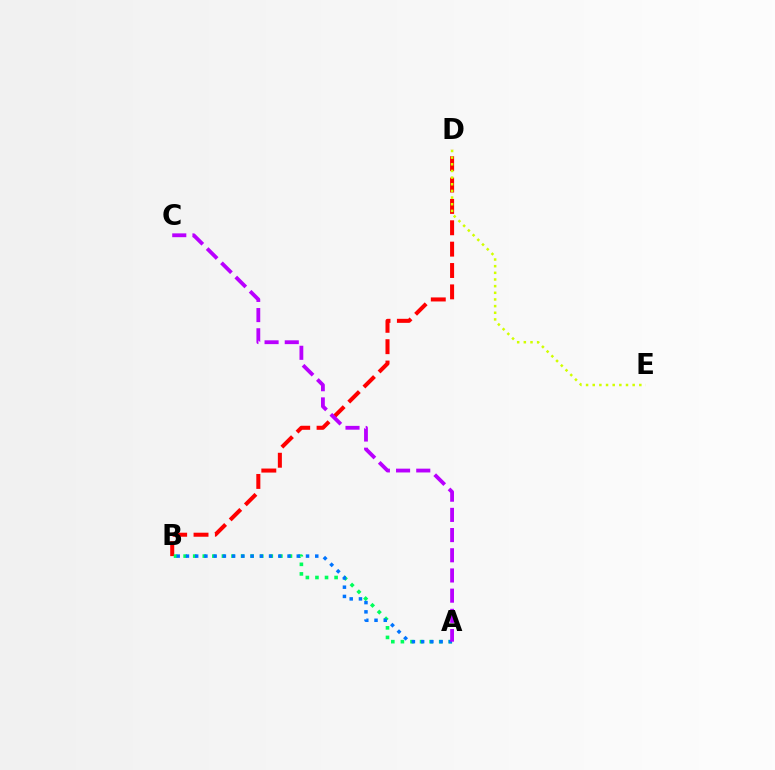{('B', 'D'): [{'color': '#ff0000', 'line_style': 'dashed', 'thickness': 2.9}], ('A', 'B'): [{'color': '#00ff5c', 'line_style': 'dotted', 'thickness': 2.6}, {'color': '#0074ff', 'line_style': 'dotted', 'thickness': 2.51}], ('D', 'E'): [{'color': '#d1ff00', 'line_style': 'dotted', 'thickness': 1.81}], ('A', 'C'): [{'color': '#b900ff', 'line_style': 'dashed', 'thickness': 2.74}]}